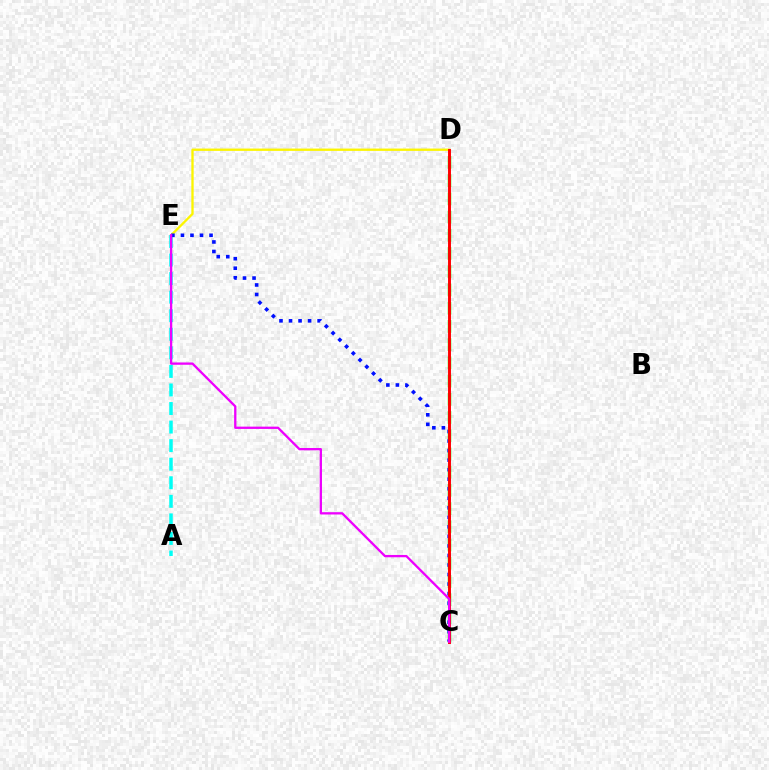{('C', 'D'): [{'color': '#08ff00', 'line_style': 'dashed', 'thickness': 2.48}, {'color': '#ff0000', 'line_style': 'solid', 'thickness': 2.11}], ('D', 'E'): [{'color': '#fcf500', 'line_style': 'solid', 'thickness': 1.68}], ('A', 'E'): [{'color': '#00fff6', 'line_style': 'dashed', 'thickness': 2.52}], ('C', 'E'): [{'color': '#0010ff', 'line_style': 'dotted', 'thickness': 2.59}, {'color': '#ee00ff', 'line_style': 'solid', 'thickness': 1.66}]}